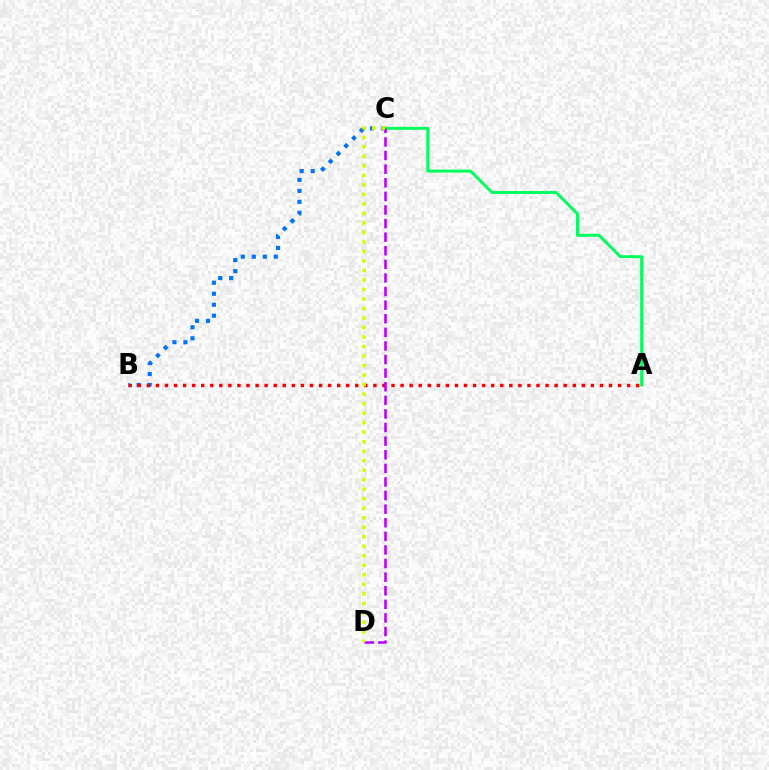{('B', 'C'): [{'color': '#0074ff', 'line_style': 'dotted', 'thickness': 2.99}], ('A', 'B'): [{'color': '#ff0000', 'line_style': 'dotted', 'thickness': 2.46}], ('A', 'C'): [{'color': '#00ff5c', 'line_style': 'solid', 'thickness': 2.13}], ('C', 'D'): [{'color': '#b900ff', 'line_style': 'dashed', 'thickness': 1.85}, {'color': '#d1ff00', 'line_style': 'dotted', 'thickness': 2.58}]}